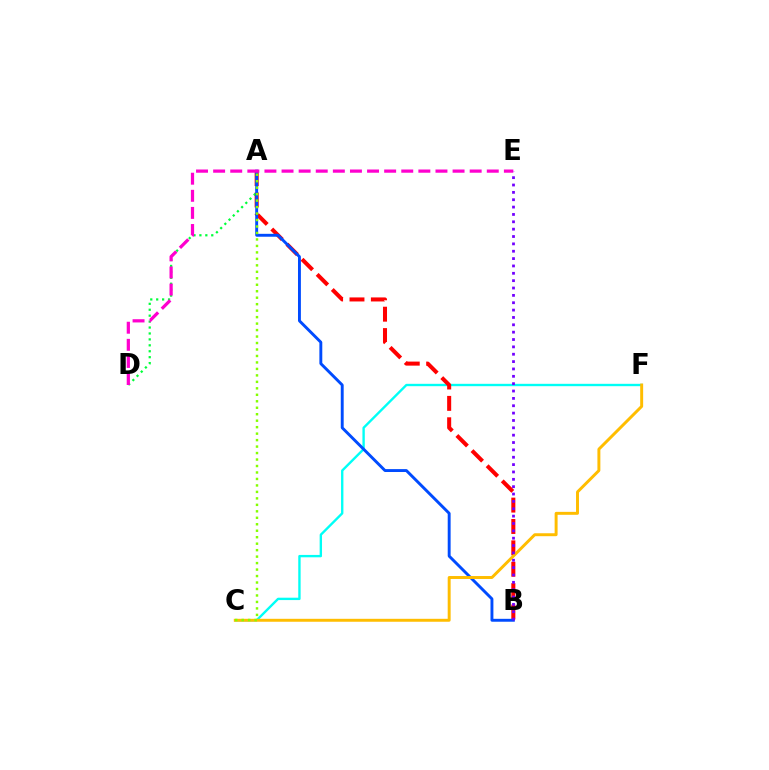{('C', 'F'): [{'color': '#00fff6', 'line_style': 'solid', 'thickness': 1.71}, {'color': '#ffbd00', 'line_style': 'solid', 'thickness': 2.12}], ('A', 'B'): [{'color': '#ff0000', 'line_style': 'dashed', 'thickness': 2.9}, {'color': '#004bff', 'line_style': 'solid', 'thickness': 2.09}], ('A', 'D'): [{'color': '#00ff39', 'line_style': 'dotted', 'thickness': 1.61}], ('D', 'E'): [{'color': '#ff00cf', 'line_style': 'dashed', 'thickness': 2.32}], ('A', 'C'): [{'color': '#84ff00', 'line_style': 'dotted', 'thickness': 1.76}], ('B', 'E'): [{'color': '#7200ff', 'line_style': 'dotted', 'thickness': 2.0}]}